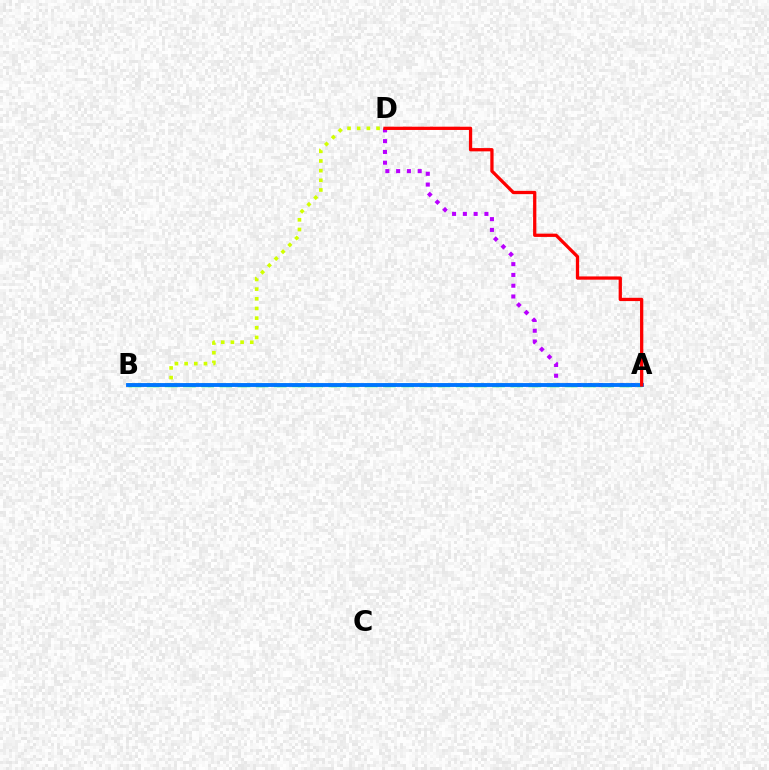{('B', 'D'): [{'color': '#d1ff00', 'line_style': 'dotted', 'thickness': 2.63}], ('A', 'D'): [{'color': '#b900ff', 'line_style': 'dotted', 'thickness': 2.93}, {'color': '#ff0000', 'line_style': 'solid', 'thickness': 2.35}], ('A', 'B'): [{'color': '#00ff5c', 'line_style': 'dashed', 'thickness': 2.47}, {'color': '#0074ff', 'line_style': 'solid', 'thickness': 2.78}]}